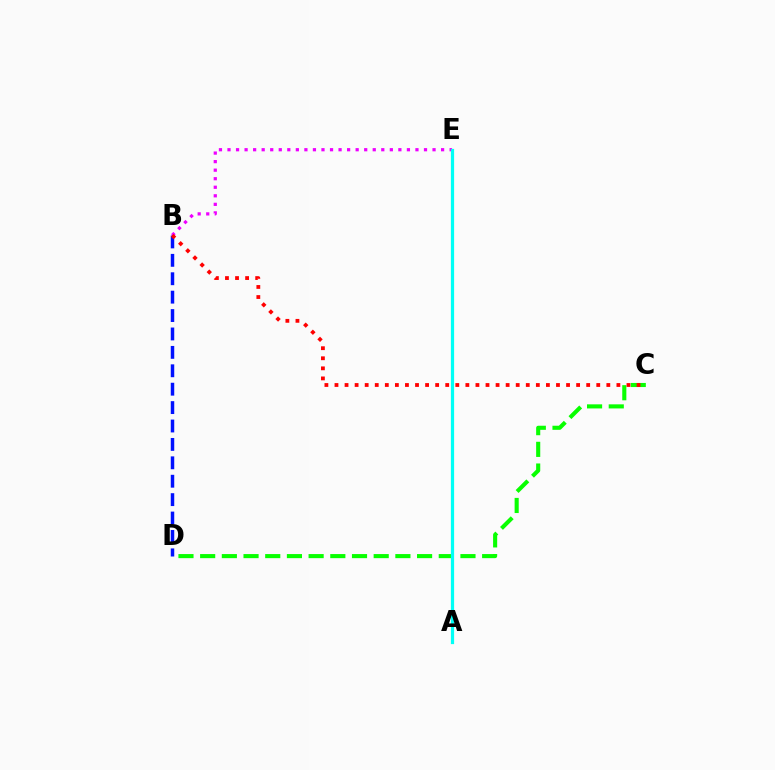{('B', 'E'): [{'color': '#ee00ff', 'line_style': 'dotted', 'thickness': 2.32}], ('C', 'D'): [{'color': '#08ff00', 'line_style': 'dashed', 'thickness': 2.95}], ('B', 'D'): [{'color': '#0010ff', 'line_style': 'dashed', 'thickness': 2.5}], ('B', 'C'): [{'color': '#ff0000', 'line_style': 'dotted', 'thickness': 2.74}], ('A', 'E'): [{'color': '#fcf500', 'line_style': 'solid', 'thickness': 1.88}, {'color': '#00fff6', 'line_style': 'solid', 'thickness': 2.32}]}